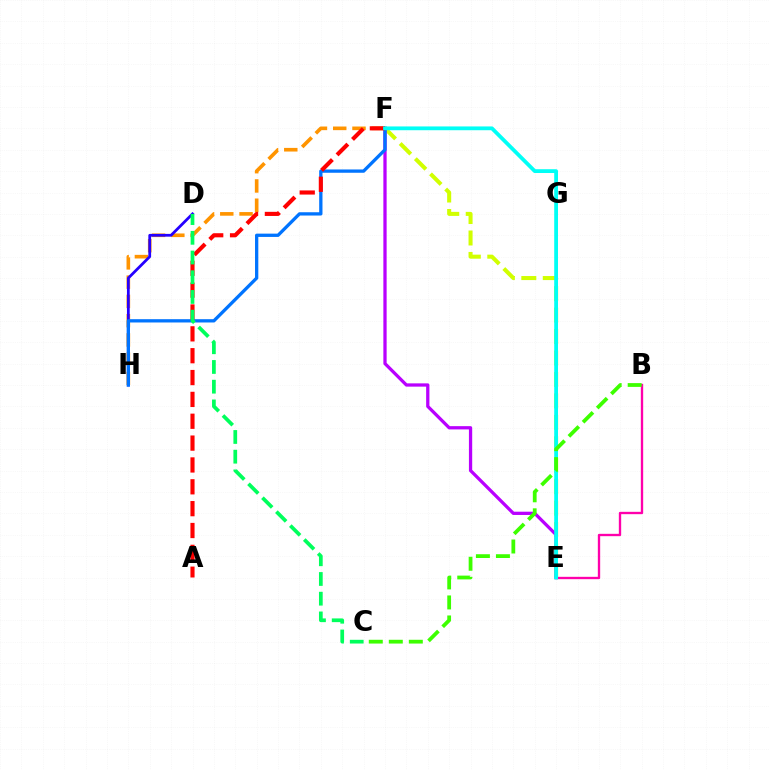{('F', 'H'): [{'color': '#ff9400', 'line_style': 'dashed', 'thickness': 2.62}, {'color': '#0074ff', 'line_style': 'solid', 'thickness': 2.37}], ('E', 'F'): [{'color': '#d1ff00', 'line_style': 'dashed', 'thickness': 2.91}, {'color': '#b900ff', 'line_style': 'solid', 'thickness': 2.35}, {'color': '#00fff6', 'line_style': 'solid', 'thickness': 2.73}], ('D', 'H'): [{'color': '#2500ff', 'line_style': 'solid', 'thickness': 2.0}], ('B', 'E'): [{'color': '#ff00ac', 'line_style': 'solid', 'thickness': 1.69}], ('A', 'F'): [{'color': '#ff0000', 'line_style': 'dashed', 'thickness': 2.97}], ('B', 'C'): [{'color': '#3dff00', 'line_style': 'dashed', 'thickness': 2.72}], ('C', 'D'): [{'color': '#00ff5c', 'line_style': 'dashed', 'thickness': 2.68}]}